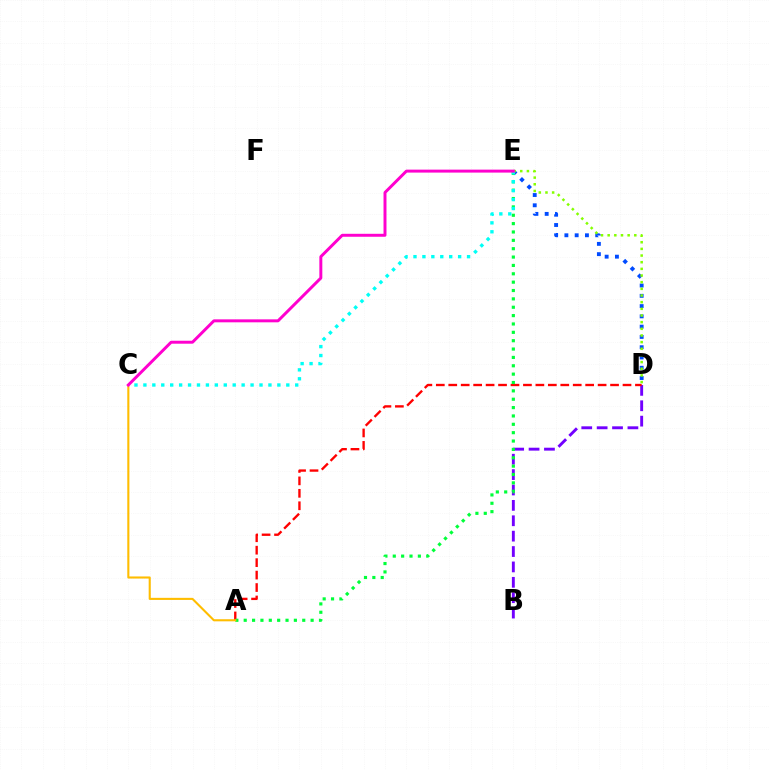{('D', 'E'): [{'color': '#004bff', 'line_style': 'dotted', 'thickness': 2.79}, {'color': '#84ff00', 'line_style': 'dotted', 'thickness': 1.81}], ('B', 'D'): [{'color': '#7200ff', 'line_style': 'dashed', 'thickness': 2.09}], ('A', 'D'): [{'color': '#ff0000', 'line_style': 'dashed', 'thickness': 1.69}], ('A', 'E'): [{'color': '#00ff39', 'line_style': 'dotted', 'thickness': 2.27}], ('C', 'E'): [{'color': '#00fff6', 'line_style': 'dotted', 'thickness': 2.43}, {'color': '#ff00cf', 'line_style': 'solid', 'thickness': 2.13}], ('A', 'C'): [{'color': '#ffbd00', 'line_style': 'solid', 'thickness': 1.51}]}